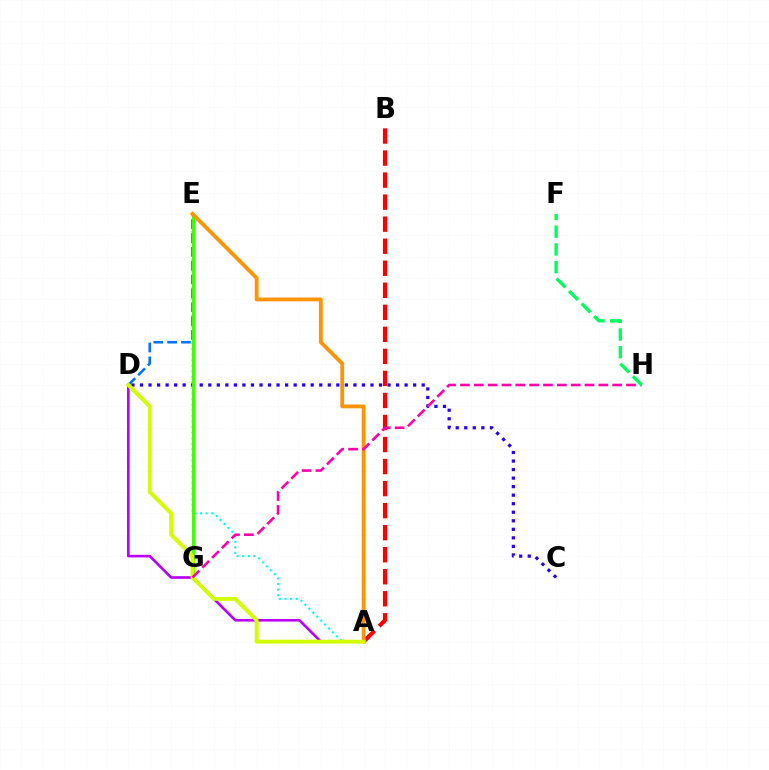{('A', 'D'): [{'color': '#b900ff', 'line_style': 'solid', 'thickness': 1.9}, {'color': '#d1ff00', 'line_style': 'solid', 'thickness': 2.79}], ('A', 'B'): [{'color': '#ff0000', 'line_style': 'dashed', 'thickness': 2.99}], ('A', 'E'): [{'color': '#00fff6', 'line_style': 'dotted', 'thickness': 1.52}, {'color': '#ff9400', 'line_style': 'solid', 'thickness': 2.74}], ('C', 'D'): [{'color': '#2500ff', 'line_style': 'dotted', 'thickness': 2.32}], ('D', 'E'): [{'color': '#0074ff', 'line_style': 'dashed', 'thickness': 1.88}], ('E', 'G'): [{'color': '#3dff00', 'line_style': 'solid', 'thickness': 2.12}], ('G', 'H'): [{'color': '#ff00ac', 'line_style': 'dashed', 'thickness': 1.88}], ('F', 'H'): [{'color': '#00ff5c', 'line_style': 'dashed', 'thickness': 2.41}]}